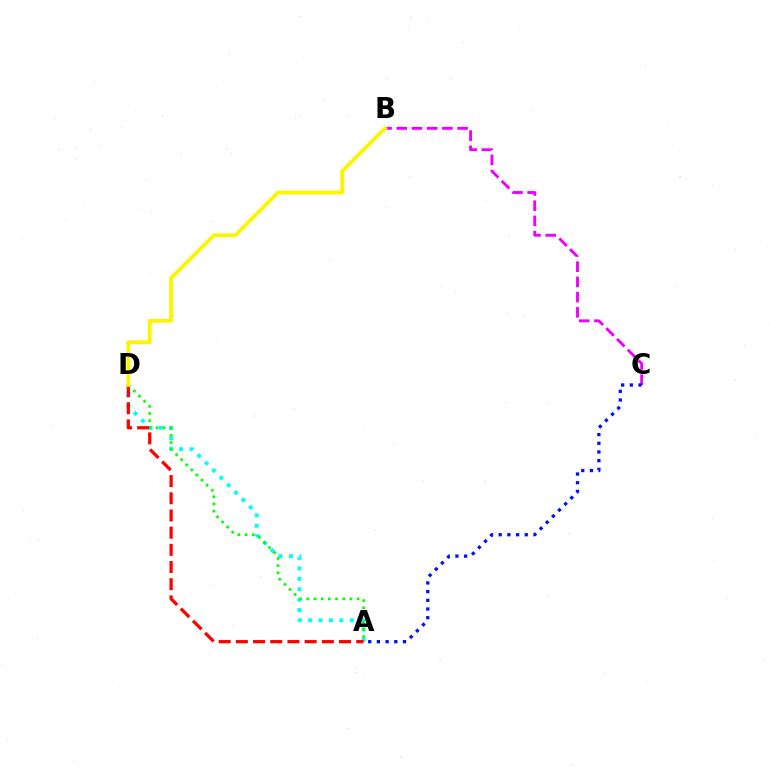{('A', 'D'): [{'color': '#00fff6', 'line_style': 'dotted', 'thickness': 2.83}, {'color': '#08ff00', 'line_style': 'dotted', 'thickness': 1.96}, {'color': '#ff0000', 'line_style': 'dashed', 'thickness': 2.34}], ('B', 'C'): [{'color': '#ee00ff', 'line_style': 'dashed', 'thickness': 2.07}], ('A', 'C'): [{'color': '#0010ff', 'line_style': 'dotted', 'thickness': 2.36}], ('B', 'D'): [{'color': '#fcf500', 'line_style': 'solid', 'thickness': 2.77}]}